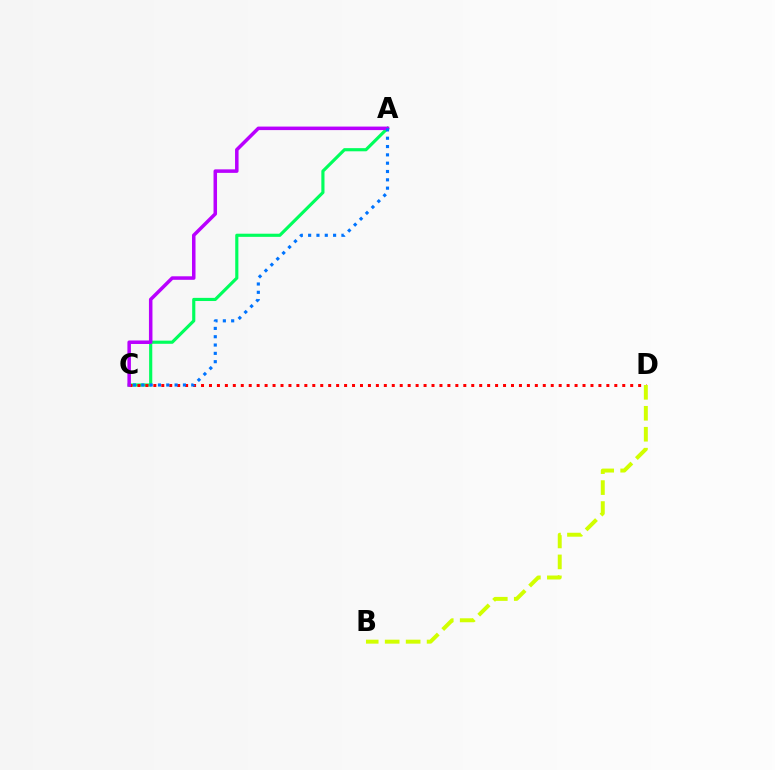{('A', 'C'): [{'color': '#00ff5c', 'line_style': 'solid', 'thickness': 2.27}, {'color': '#b900ff', 'line_style': 'solid', 'thickness': 2.53}, {'color': '#0074ff', 'line_style': 'dotted', 'thickness': 2.26}], ('C', 'D'): [{'color': '#ff0000', 'line_style': 'dotted', 'thickness': 2.16}], ('B', 'D'): [{'color': '#d1ff00', 'line_style': 'dashed', 'thickness': 2.85}]}